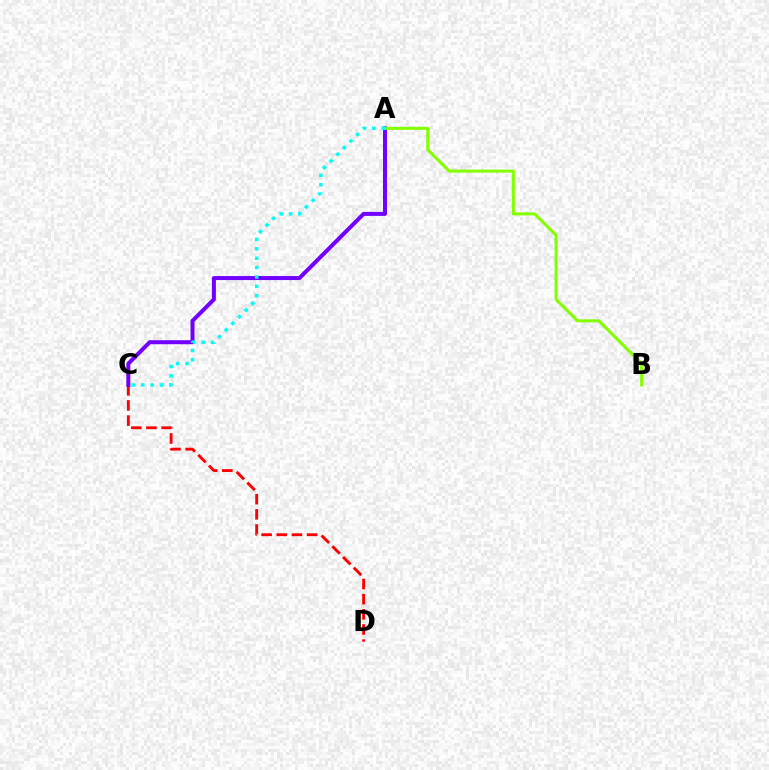{('C', 'D'): [{'color': '#ff0000', 'line_style': 'dashed', 'thickness': 2.06}], ('A', 'C'): [{'color': '#7200ff', 'line_style': 'solid', 'thickness': 2.89}, {'color': '#00fff6', 'line_style': 'dotted', 'thickness': 2.55}], ('A', 'B'): [{'color': '#84ff00', 'line_style': 'solid', 'thickness': 2.2}]}